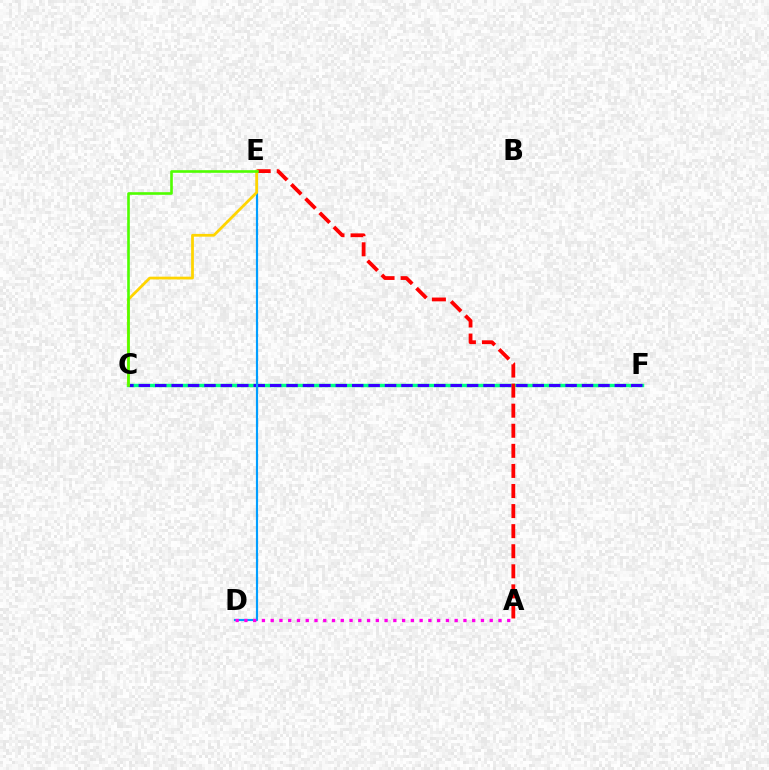{('C', 'F'): [{'color': '#00ff86', 'line_style': 'solid', 'thickness': 2.47}, {'color': '#3700ff', 'line_style': 'dashed', 'thickness': 2.23}], ('A', 'E'): [{'color': '#ff0000', 'line_style': 'dashed', 'thickness': 2.73}], ('D', 'E'): [{'color': '#009eff', 'line_style': 'solid', 'thickness': 1.56}], ('C', 'E'): [{'color': '#ffd500', 'line_style': 'solid', 'thickness': 1.99}, {'color': '#4fff00', 'line_style': 'solid', 'thickness': 1.89}], ('A', 'D'): [{'color': '#ff00ed', 'line_style': 'dotted', 'thickness': 2.38}]}